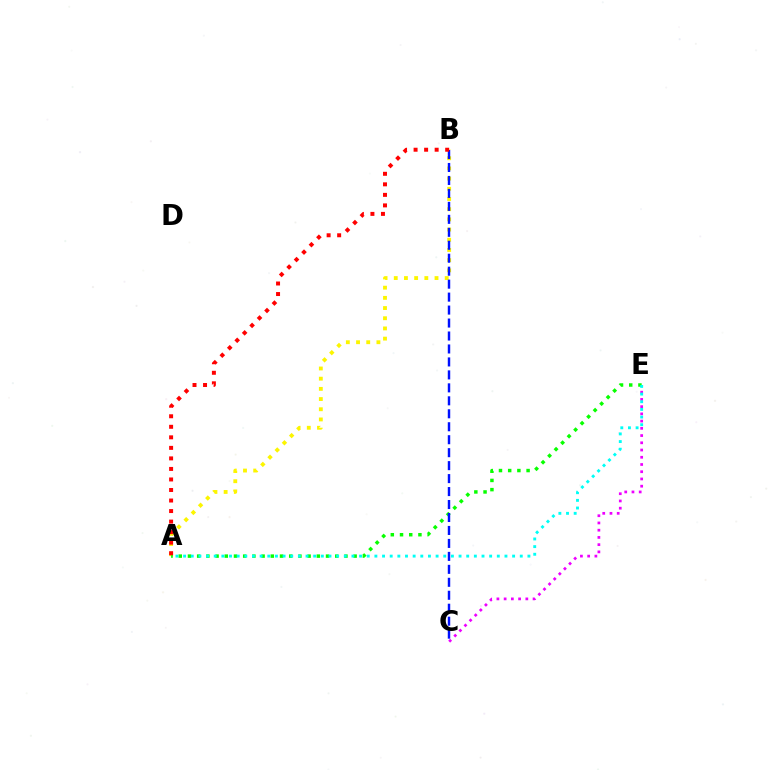{('A', 'B'): [{'color': '#fcf500', 'line_style': 'dotted', 'thickness': 2.77}, {'color': '#ff0000', 'line_style': 'dotted', 'thickness': 2.86}], ('C', 'E'): [{'color': '#ee00ff', 'line_style': 'dotted', 'thickness': 1.96}], ('A', 'E'): [{'color': '#08ff00', 'line_style': 'dotted', 'thickness': 2.5}, {'color': '#00fff6', 'line_style': 'dotted', 'thickness': 2.08}], ('B', 'C'): [{'color': '#0010ff', 'line_style': 'dashed', 'thickness': 1.76}]}